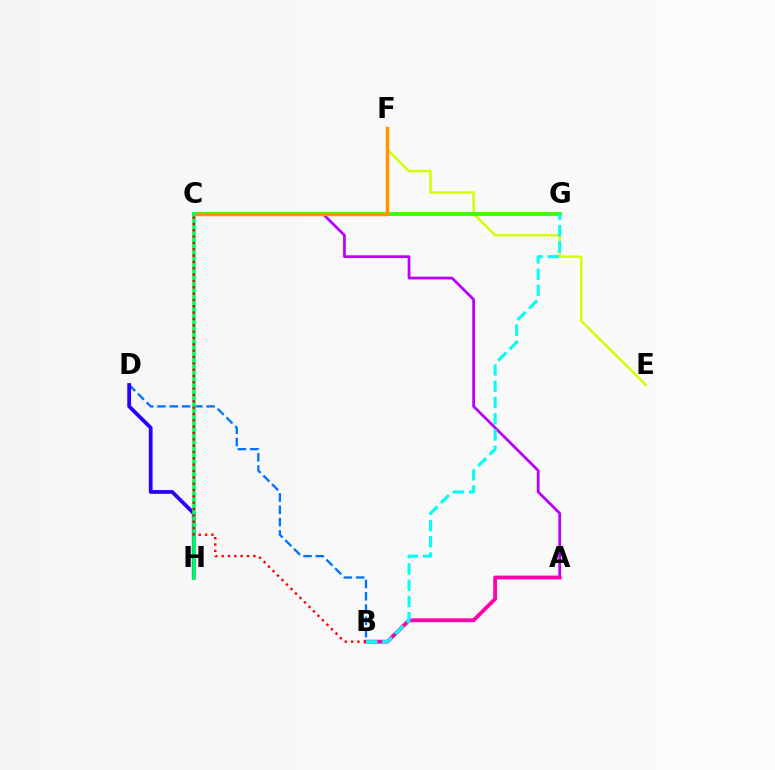{('E', 'F'): [{'color': '#d1ff00', 'line_style': 'solid', 'thickness': 1.73}], ('B', 'D'): [{'color': '#0074ff', 'line_style': 'dashed', 'thickness': 1.67}], ('A', 'C'): [{'color': '#b900ff', 'line_style': 'solid', 'thickness': 1.98}], ('C', 'G'): [{'color': '#3dff00', 'line_style': 'solid', 'thickness': 2.8}], ('A', 'B'): [{'color': '#ff00ac', 'line_style': 'solid', 'thickness': 2.75}], ('C', 'F'): [{'color': '#ff9400', 'line_style': 'solid', 'thickness': 2.51}], ('B', 'G'): [{'color': '#00fff6', 'line_style': 'dashed', 'thickness': 2.21}], ('D', 'H'): [{'color': '#2500ff', 'line_style': 'solid', 'thickness': 2.71}], ('C', 'H'): [{'color': '#00ff5c', 'line_style': 'solid', 'thickness': 2.61}], ('B', 'C'): [{'color': '#ff0000', 'line_style': 'dotted', 'thickness': 1.72}]}